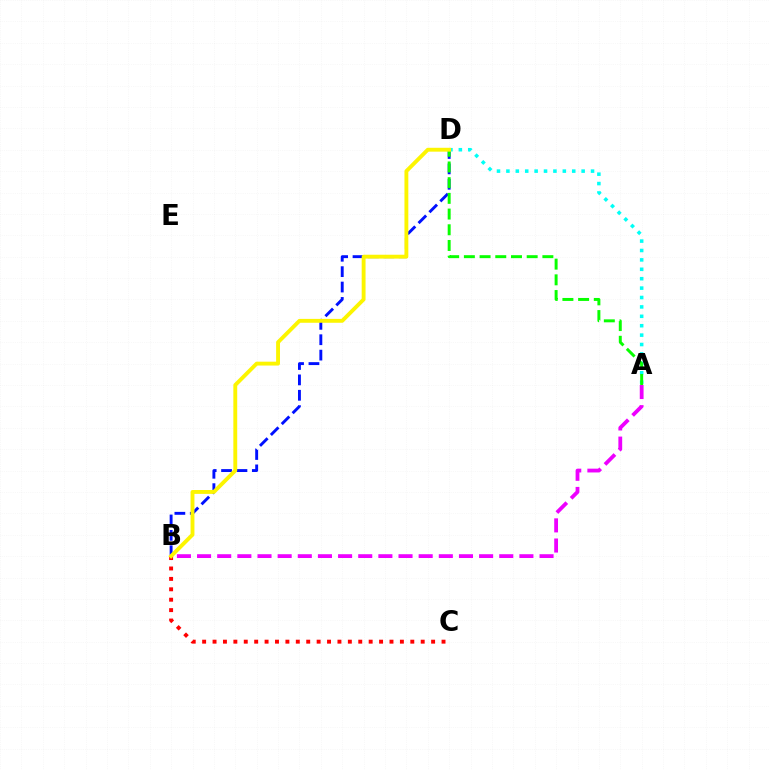{('B', 'D'): [{'color': '#0010ff', 'line_style': 'dashed', 'thickness': 2.09}, {'color': '#fcf500', 'line_style': 'solid', 'thickness': 2.79}], ('A', 'D'): [{'color': '#00fff6', 'line_style': 'dotted', 'thickness': 2.56}, {'color': '#08ff00', 'line_style': 'dashed', 'thickness': 2.13}], ('B', 'C'): [{'color': '#ff0000', 'line_style': 'dotted', 'thickness': 2.83}], ('A', 'B'): [{'color': '#ee00ff', 'line_style': 'dashed', 'thickness': 2.74}]}